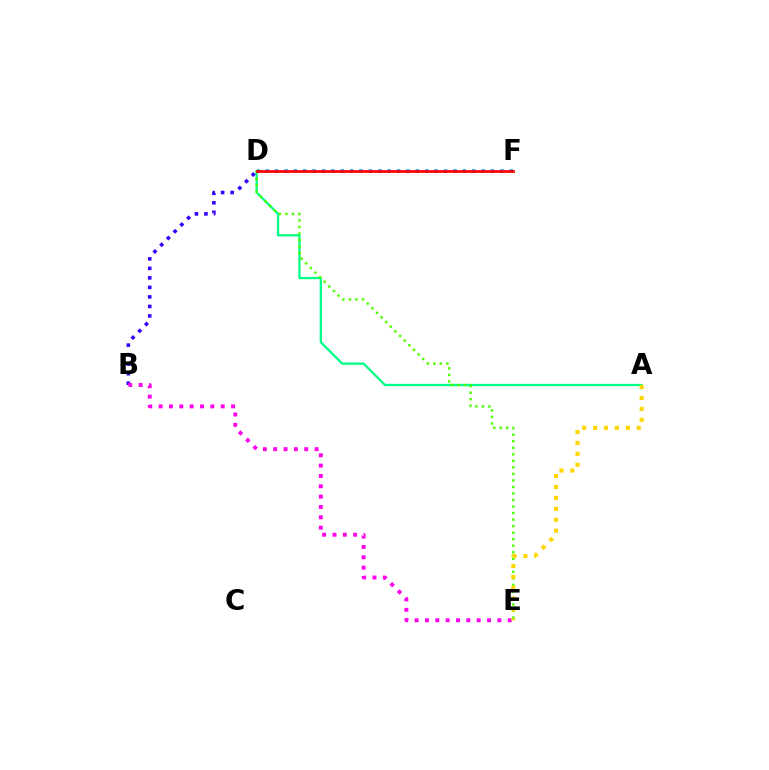{('A', 'D'): [{'color': '#00ff86', 'line_style': 'solid', 'thickness': 1.65}], ('B', 'D'): [{'color': '#3700ff', 'line_style': 'dotted', 'thickness': 2.59}], ('B', 'E'): [{'color': '#ff00ed', 'line_style': 'dotted', 'thickness': 2.81}], ('D', 'E'): [{'color': '#4fff00', 'line_style': 'dotted', 'thickness': 1.77}], ('A', 'E'): [{'color': '#ffd500', 'line_style': 'dotted', 'thickness': 2.97}], ('D', 'F'): [{'color': '#009eff', 'line_style': 'dotted', 'thickness': 2.55}, {'color': '#ff0000', 'line_style': 'solid', 'thickness': 1.97}]}